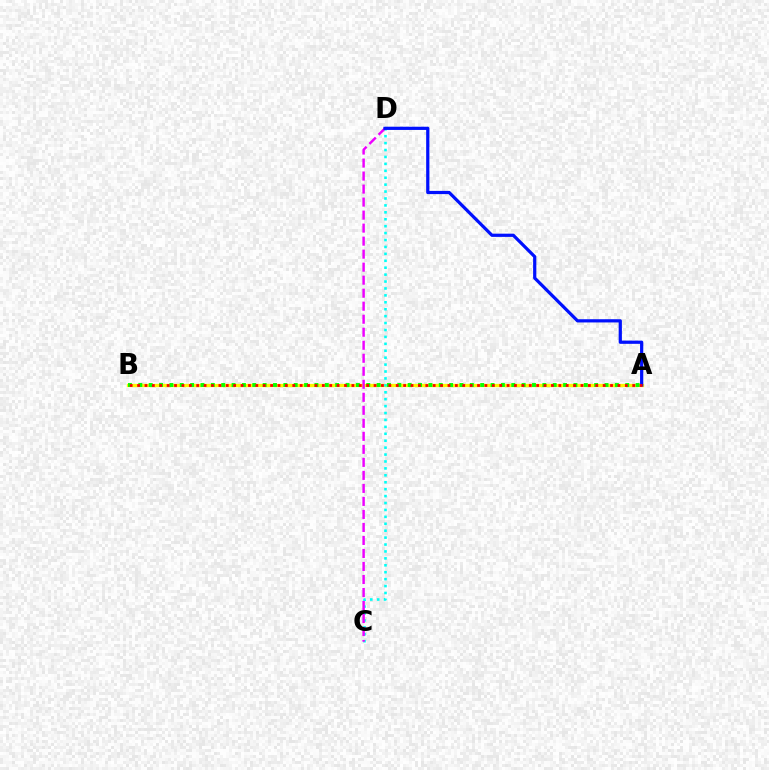{('A', 'B'): [{'color': '#fcf500', 'line_style': 'solid', 'thickness': 2.39}, {'color': '#08ff00', 'line_style': 'dotted', 'thickness': 2.81}, {'color': '#ff0000', 'line_style': 'dotted', 'thickness': 2.01}], ('C', 'D'): [{'color': '#00fff6', 'line_style': 'dotted', 'thickness': 1.88}, {'color': '#ee00ff', 'line_style': 'dashed', 'thickness': 1.77}], ('A', 'D'): [{'color': '#0010ff', 'line_style': 'solid', 'thickness': 2.32}]}